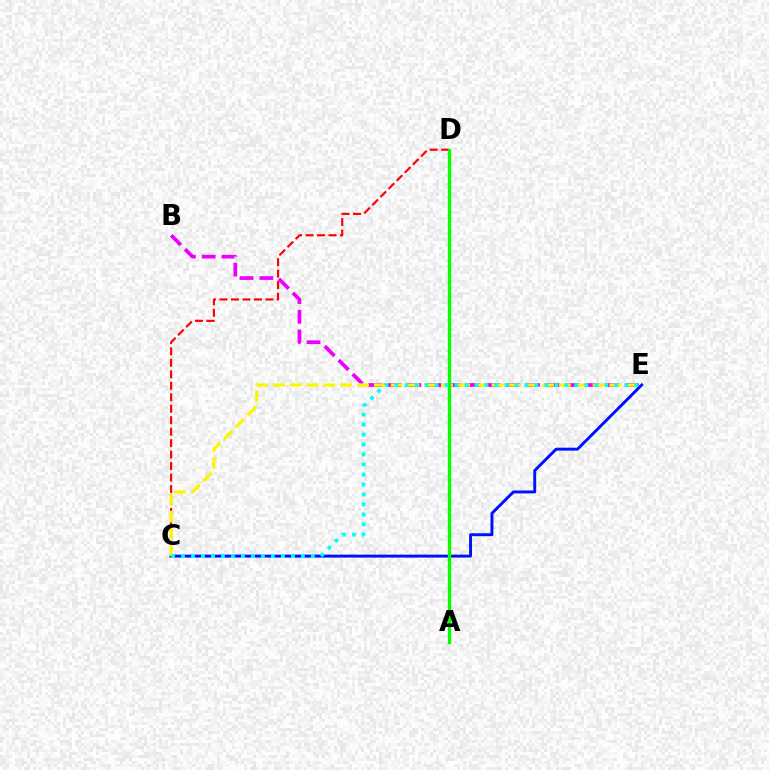{('C', 'E'): [{'color': '#0010ff', 'line_style': 'solid', 'thickness': 2.11}, {'color': '#fcf500', 'line_style': 'dashed', 'thickness': 2.29}, {'color': '#00fff6', 'line_style': 'dotted', 'thickness': 2.71}], ('B', 'E'): [{'color': '#ee00ff', 'line_style': 'dashed', 'thickness': 2.68}], ('C', 'D'): [{'color': '#ff0000', 'line_style': 'dashed', 'thickness': 1.56}], ('A', 'D'): [{'color': '#08ff00', 'line_style': 'solid', 'thickness': 2.4}]}